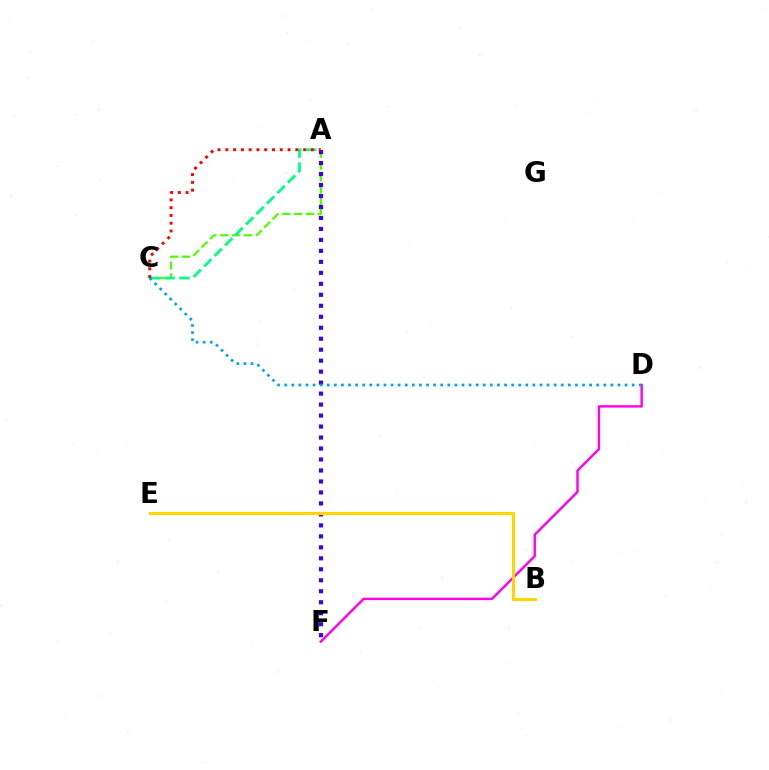{('A', 'C'): [{'color': '#4fff00', 'line_style': 'dashed', 'thickness': 1.6}, {'color': '#00ff86', 'line_style': 'dashed', 'thickness': 2.01}, {'color': '#ff0000', 'line_style': 'dotted', 'thickness': 2.11}], ('D', 'F'): [{'color': '#ff00ed', 'line_style': 'solid', 'thickness': 1.74}], ('A', 'F'): [{'color': '#3700ff', 'line_style': 'dotted', 'thickness': 2.98}], ('C', 'D'): [{'color': '#009eff', 'line_style': 'dotted', 'thickness': 1.93}], ('B', 'E'): [{'color': '#ffd500', 'line_style': 'solid', 'thickness': 2.24}]}